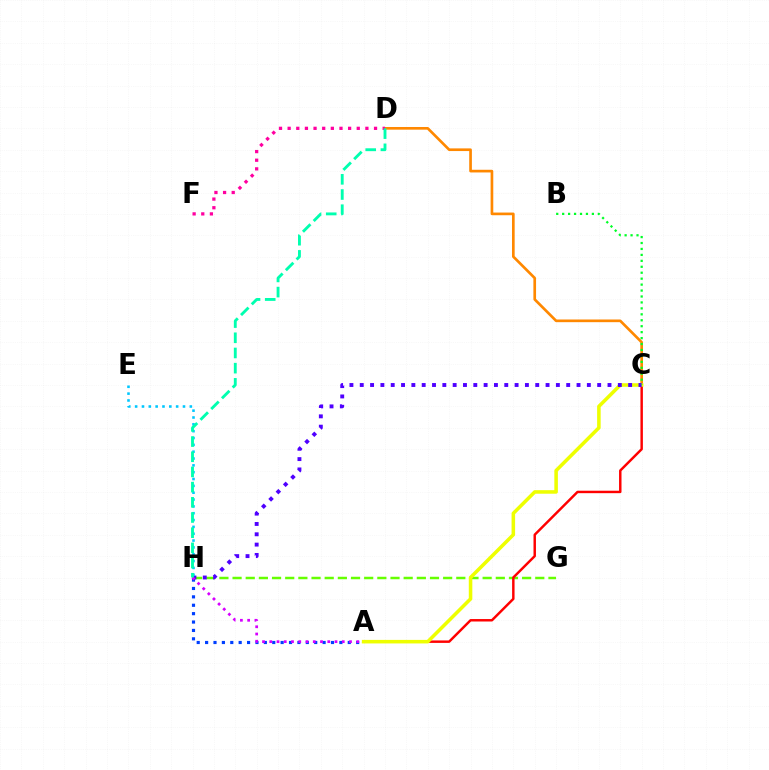{('C', 'D'): [{'color': '#ff8800', 'line_style': 'solid', 'thickness': 1.92}], ('G', 'H'): [{'color': '#66ff00', 'line_style': 'dashed', 'thickness': 1.79}], ('A', 'H'): [{'color': '#003fff', 'line_style': 'dotted', 'thickness': 2.28}, {'color': '#d600ff', 'line_style': 'dotted', 'thickness': 1.97}], ('A', 'C'): [{'color': '#ff0000', 'line_style': 'solid', 'thickness': 1.77}, {'color': '#eeff00', 'line_style': 'solid', 'thickness': 2.55}], ('C', 'H'): [{'color': '#4f00ff', 'line_style': 'dotted', 'thickness': 2.8}], ('D', 'F'): [{'color': '#ff00a0', 'line_style': 'dotted', 'thickness': 2.35}], ('E', 'H'): [{'color': '#00c7ff', 'line_style': 'dotted', 'thickness': 1.86}], ('D', 'H'): [{'color': '#00ffaf', 'line_style': 'dashed', 'thickness': 2.06}], ('B', 'C'): [{'color': '#00ff27', 'line_style': 'dotted', 'thickness': 1.61}]}